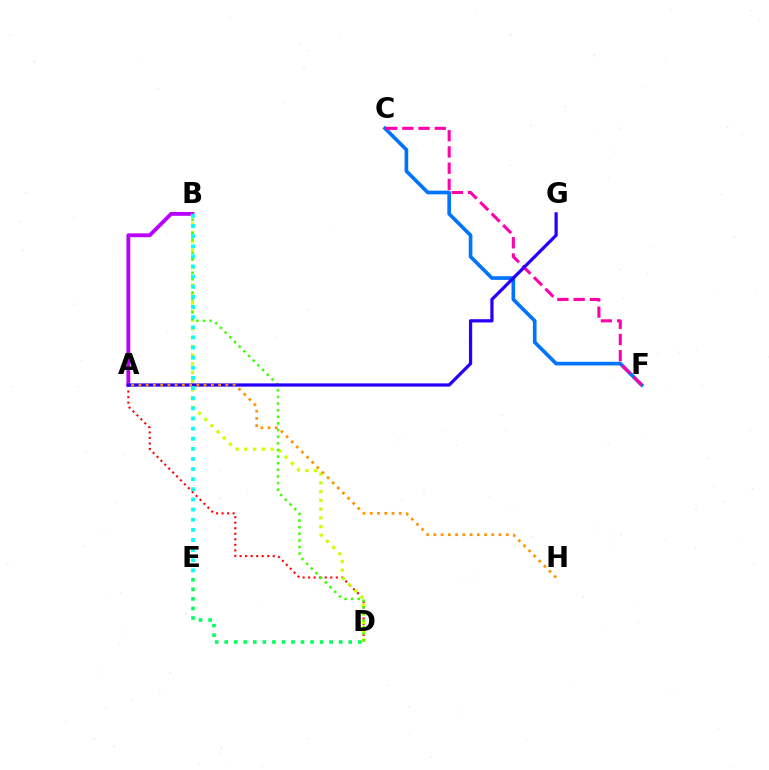{('C', 'F'): [{'color': '#0074ff', 'line_style': 'solid', 'thickness': 2.63}, {'color': '#ff00ac', 'line_style': 'dashed', 'thickness': 2.21}], ('A', 'D'): [{'color': '#ff0000', 'line_style': 'dotted', 'thickness': 1.5}], ('A', 'B'): [{'color': '#b900ff', 'line_style': 'solid', 'thickness': 2.76}], ('B', 'D'): [{'color': '#d1ff00', 'line_style': 'dotted', 'thickness': 2.38}, {'color': '#3dff00', 'line_style': 'dotted', 'thickness': 1.8}], ('A', 'G'): [{'color': '#2500ff', 'line_style': 'solid', 'thickness': 2.33}], ('A', 'H'): [{'color': '#ff9400', 'line_style': 'dotted', 'thickness': 1.97}], ('D', 'E'): [{'color': '#00ff5c', 'line_style': 'dotted', 'thickness': 2.59}], ('B', 'E'): [{'color': '#00fff6', 'line_style': 'dotted', 'thickness': 2.75}]}